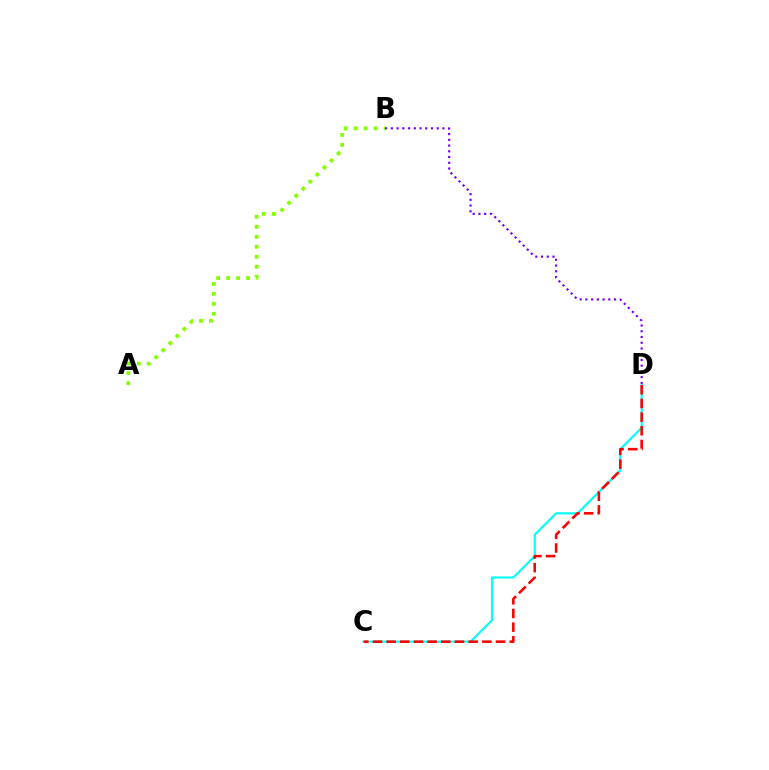{('C', 'D'): [{'color': '#00fff6', 'line_style': 'solid', 'thickness': 1.54}, {'color': '#ff0000', 'line_style': 'dashed', 'thickness': 1.86}], ('B', 'D'): [{'color': '#7200ff', 'line_style': 'dotted', 'thickness': 1.56}], ('A', 'B'): [{'color': '#84ff00', 'line_style': 'dotted', 'thickness': 2.71}]}